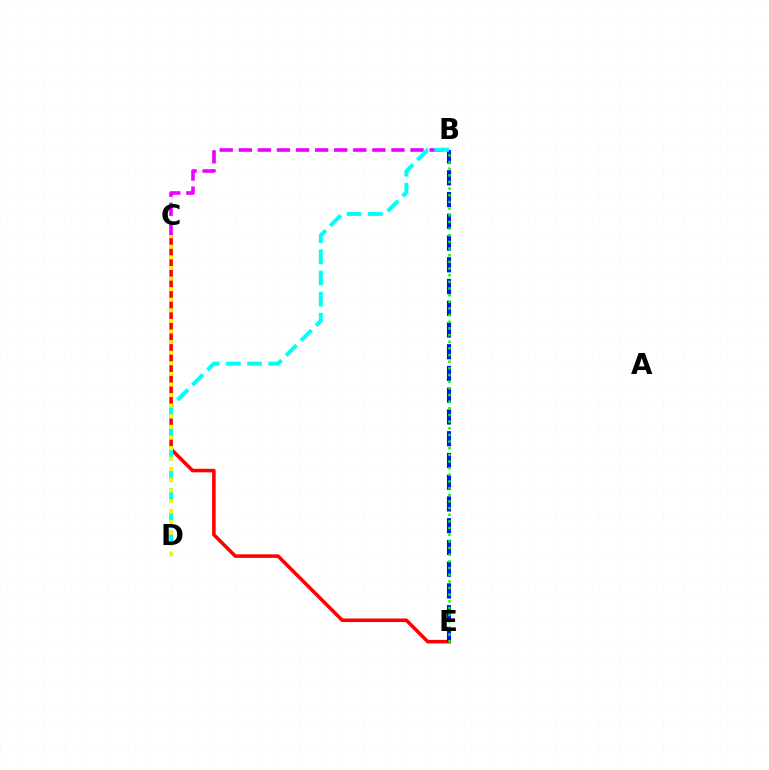{('C', 'E'): [{'color': '#ff0000', 'line_style': 'solid', 'thickness': 2.56}], ('B', 'C'): [{'color': '#ee00ff', 'line_style': 'dashed', 'thickness': 2.59}], ('B', 'E'): [{'color': '#0010ff', 'line_style': 'dashed', 'thickness': 2.95}, {'color': '#08ff00', 'line_style': 'dotted', 'thickness': 1.81}], ('B', 'D'): [{'color': '#00fff6', 'line_style': 'dashed', 'thickness': 2.87}], ('C', 'D'): [{'color': '#fcf500', 'line_style': 'dotted', 'thickness': 2.88}]}